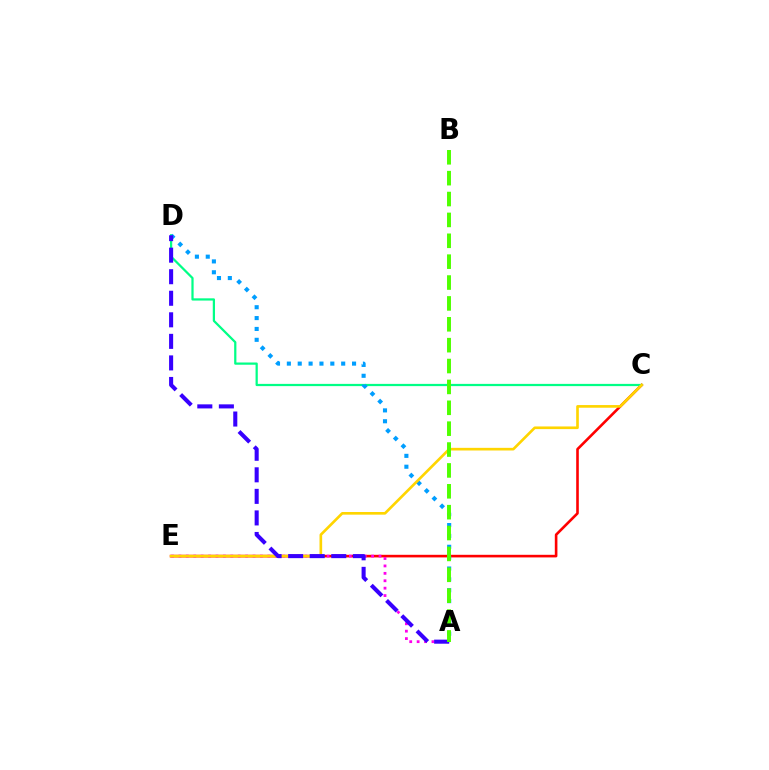{('C', 'E'): [{'color': '#ff0000', 'line_style': 'solid', 'thickness': 1.88}, {'color': '#ffd500', 'line_style': 'solid', 'thickness': 1.91}], ('C', 'D'): [{'color': '#00ff86', 'line_style': 'solid', 'thickness': 1.61}], ('A', 'E'): [{'color': '#ff00ed', 'line_style': 'dotted', 'thickness': 2.01}], ('A', 'D'): [{'color': '#009eff', 'line_style': 'dotted', 'thickness': 2.95}, {'color': '#3700ff', 'line_style': 'dashed', 'thickness': 2.93}], ('A', 'B'): [{'color': '#4fff00', 'line_style': 'dashed', 'thickness': 2.84}]}